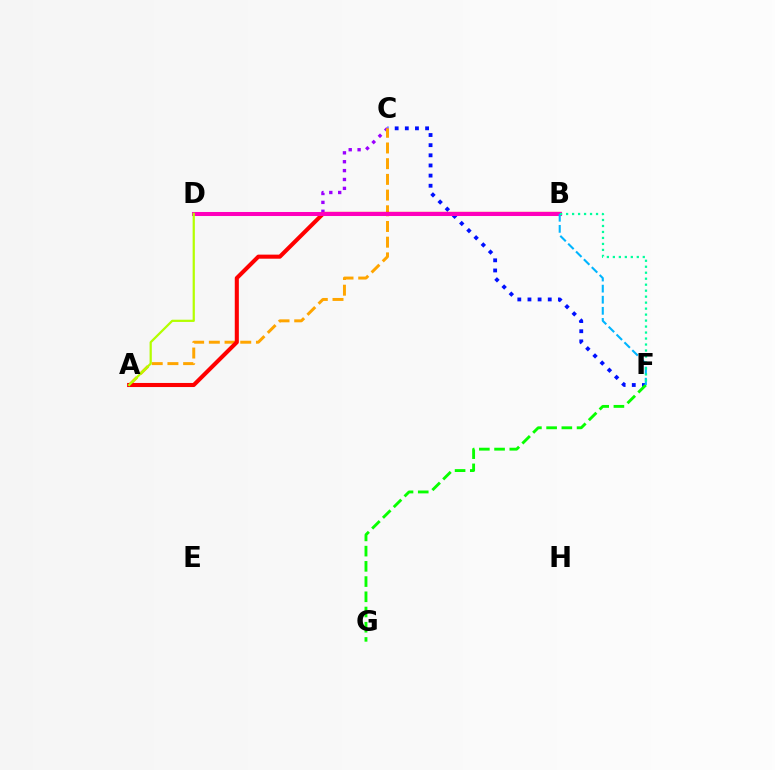{('C', 'F'): [{'color': '#0010ff', 'line_style': 'dotted', 'thickness': 2.76}], ('C', 'D'): [{'color': '#9b00ff', 'line_style': 'dotted', 'thickness': 2.41}], ('A', 'C'): [{'color': '#ffa500', 'line_style': 'dashed', 'thickness': 2.13}], ('A', 'B'): [{'color': '#ff0000', 'line_style': 'solid', 'thickness': 2.93}], ('F', 'G'): [{'color': '#08ff00', 'line_style': 'dashed', 'thickness': 2.07}], ('B', 'D'): [{'color': '#ff00bd', 'line_style': 'solid', 'thickness': 2.9}], ('B', 'F'): [{'color': '#00b5ff', 'line_style': 'dashed', 'thickness': 1.51}, {'color': '#00ff9d', 'line_style': 'dotted', 'thickness': 1.63}], ('A', 'D'): [{'color': '#b3ff00', 'line_style': 'solid', 'thickness': 1.61}]}